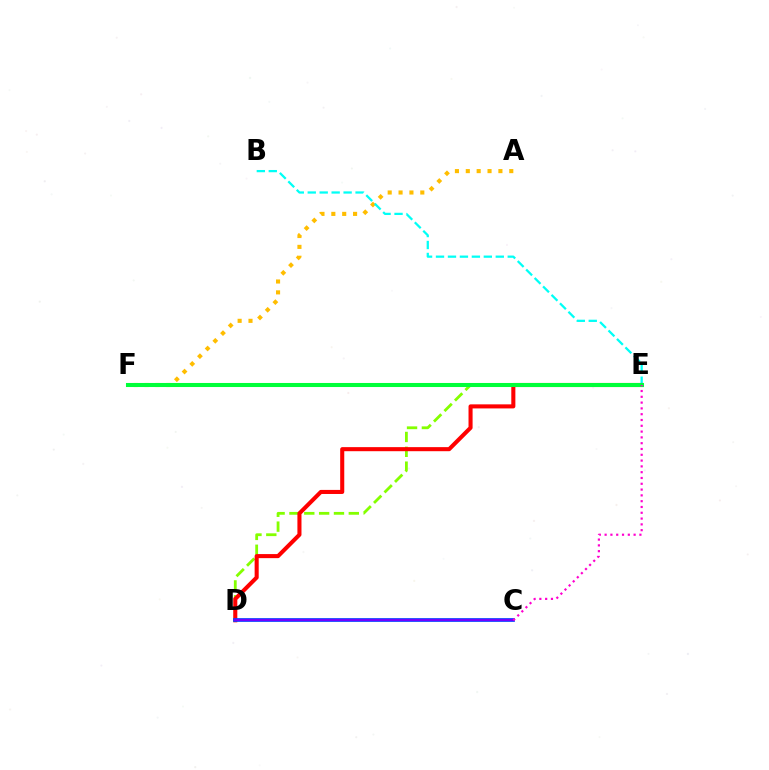{('D', 'E'): [{'color': '#84ff00', 'line_style': 'dashed', 'thickness': 2.02}, {'color': '#ff0000', 'line_style': 'solid', 'thickness': 2.93}], ('A', 'F'): [{'color': '#ffbd00', 'line_style': 'dotted', 'thickness': 2.95}], ('B', 'E'): [{'color': '#00fff6', 'line_style': 'dashed', 'thickness': 1.62}], ('C', 'D'): [{'color': '#004bff', 'line_style': 'solid', 'thickness': 2.68}, {'color': '#7200ff', 'line_style': 'solid', 'thickness': 1.64}], ('E', 'F'): [{'color': '#00ff39', 'line_style': 'solid', 'thickness': 2.92}], ('C', 'E'): [{'color': '#ff00cf', 'line_style': 'dotted', 'thickness': 1.58}]}